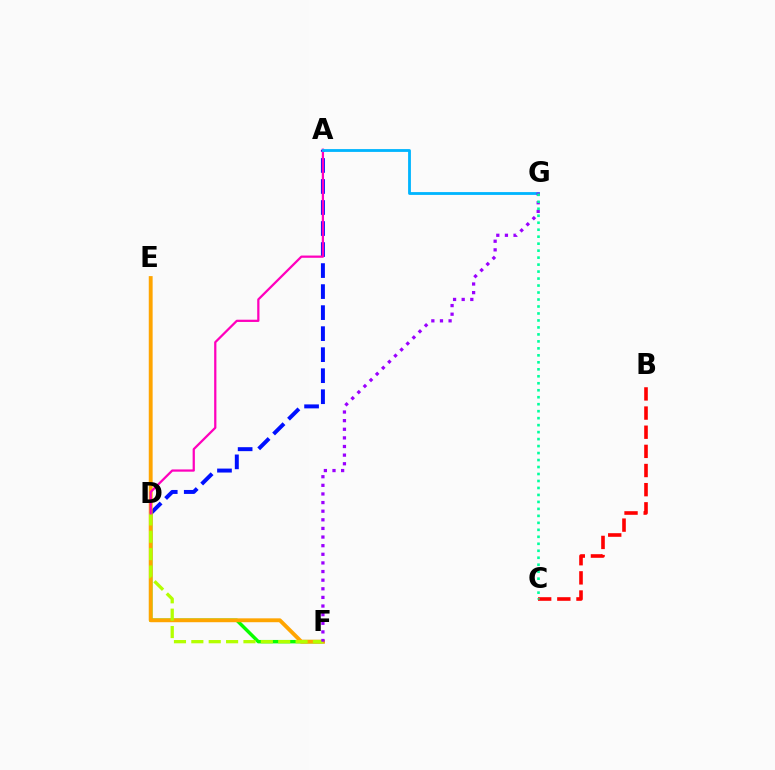{('D', 'F'): [{'color': '#08ff00', 'line_style': 'solid', 'thickness': 2.47}, {'color': '#b3ff00', 'line_style': 'dashed', 'thickness': 2.36}], ('A', 'D'): [{'color': '#0010ff', 'line_style': 'dashed', 'thickness': 2.86}, {'color': '#ff00bd', 'line_style': 'solid', 'thickness': 1.62}], ('E', 'F'): [{'color': '#ffa500', 'line_style': 'solid', 'thickness': 2.79}], ('B', 'C'): [{'color': '#ff0000', 'line_style': 'dashed', 'thickness': 2.6}], ('A', 'G'): [{'color': '#00b5ff', 'line_style': 'solid', 'thickness': 2.03}], ('F', 'G'): [{'color': '#9b00ff', 'line_style': 'dotted', 'thickness': 2.34}], ('C', 'G'): [{'color': '#00ff9d', 'line_style': 'dotted', 'thickness': 1.9}]}